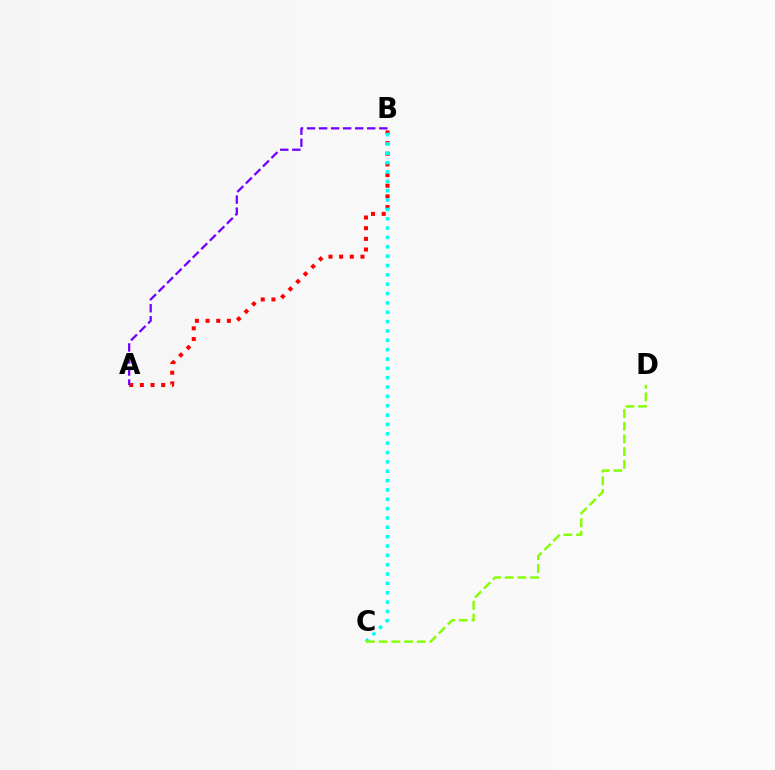{('A', 'B'): [{'color': '#ff0000', 'line_style': 'dotted', 'thickness': 2.9}, {'color': '#7200ff', 'line_style': 'dashed', 'thickness': 1.64}], ('B', 'C'): [{'color': '#00fff6', 'line_style': 'dotted', 'thickness': 2.54}], ('C', 'D'): [{'color': '#84ff00', 'line_style': 'dashed', 'thickness': 1.73}]}